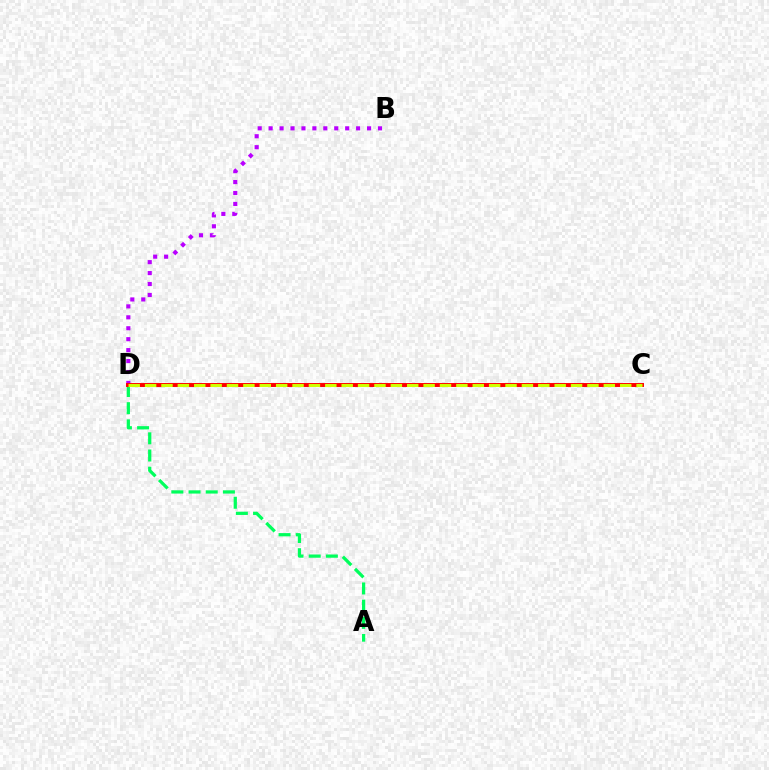{('B', 'D'): [{'color': '#b900ff', 'line_style': 'dotted', 'thickness': 2.97}], ('A', 'D'): [{'color': '#00ff5c', 'line_style': 'dashed', 'thickness': 2.33}], ('C', 'D'): [{'color': '#0074ff', 'line_style': 'dotted', 'thickness': 1.94}, {'color': '#ff0000', 'line_style': 'solid', 'thickness': 2.84}, {'color': '#d1ff00', 'line_style': 'dashed', 'thickness': 2.23}]}